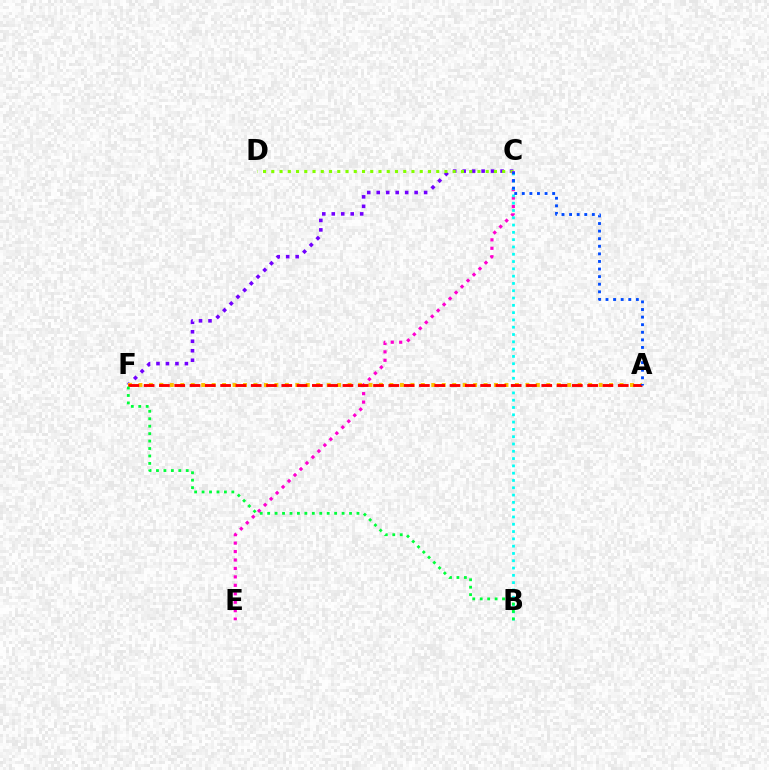{('C', 'F'): [{'color': '#7200ff', 'line_style': 'dotted', 'thickness': 2.58}], ('C', 'D'): [{'color': '#84ff00', 'line_style': 'dotted', 'thickness': 2.24}], ('C', 'E'): [{'color': '#ff00cf', 'line_style': 'dotted', 'thickness': 2.29}], ('A', 'F'): [{'color': '#ffbd00', 'line_style': 'dotted', 'thickness': 2.84}, {'color': '#ff0000', 'line_style': 'dashed', 'thickness': 2.08}], ('B', 'C'): [{'color': '#00fff6', 'line_style': 'dotted', 'thickness': 1.98}], ('A', 'C'): [{'color': '#004bff', 'line_style': 'dotted', 'thickness': 2.06}], ('B', 'F'): [{'color': '#00ff39', 'line_style': 'dotted', 'thickness': 2.02}]}